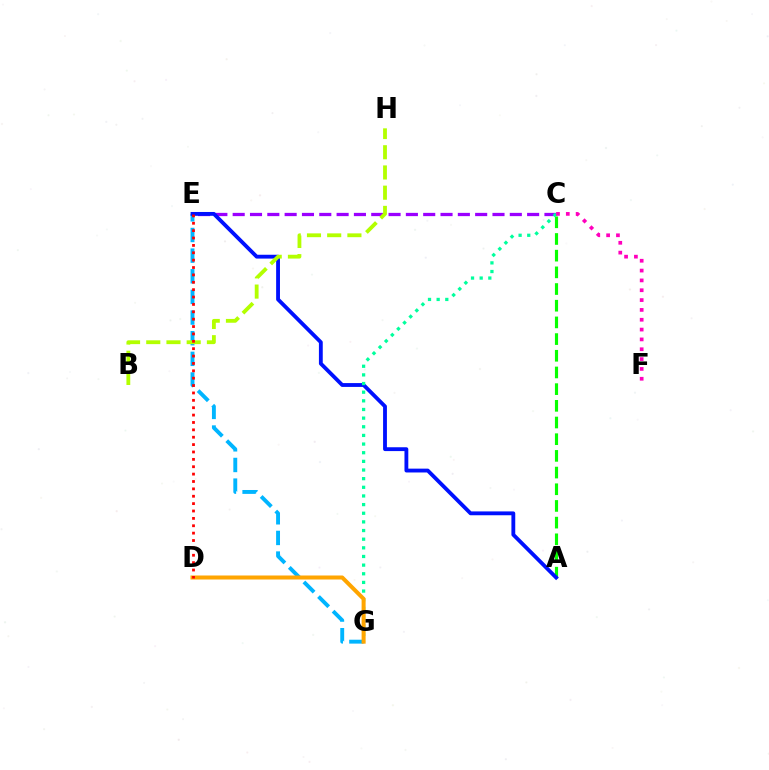{('A', 'C'): [{'color': '#08ff00', 'line_style': 'dashed', 'thickness': 2.27}], ('C', 'E'): [{'color': '#9b00ff', 'line_style': 'dashed', 'thickness': 2.35}], ('E', 'G'): [{'color': '#00b5ff', 'line_style': 'dashed', 'thickness': 2.8}], ('A', 'E'): [{'color': '#0010ff', 'line_style': 'solid', 'thickness': 2.76}], ('B', 'H'): [{'color': '#b3ff00', 'line_style': 'dashed', 'thickness': 2.75}], ('C', 'G'): [{'color': '#00ff9d', 'line_style': 'dotted', 'thickness': 2.35}], ('D', 'G'): [{'color': '#ffa500', 'line_style': 'solid', 'thickness': 2.89}], ('C', 'F'): [{'color': '#ff00bd', 'line_style': 'dotted', 'thickness': 2.67}], ('D', 'E'): [{'color': '#ff0000', 'line_style': 'dotted', 'thickness': 2.0}]}